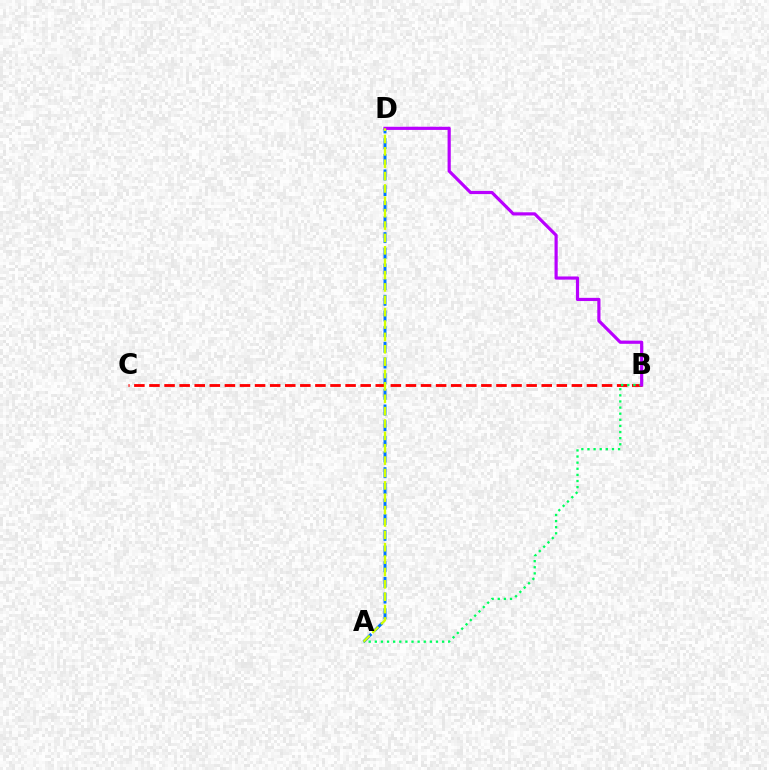{('B', 'C'): [{'color': '#ff0000', 'line_style': 'dashed', 'thickness': 2.05}], ('A', 'B'): [{'color': '#00ff5c', 'line_style': 'dotted', 'thickness': 1.66}], ('A', 'D'): [{'color': '#0074ff', 'line_style': 'dashed', 'thickness': 2.13}, {'color': '#d1ff00', 'line_style': 'dashed', 'thickness': 1.68}], ('B', 'D'): [{'color': '#b900ff', 'line_style': 'solid', 'thickness': 2.29}]}